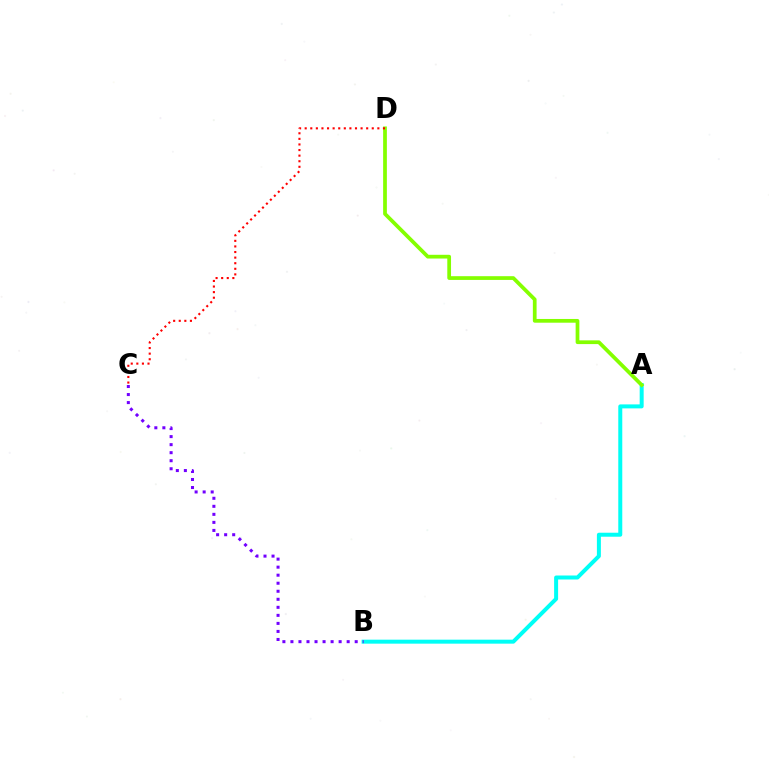{('A', 'B'): [{'color': '#00fff6', 'line_style': 'solid', 'thickness': 2.87}], ('A', 'D'): [{'color': '#84ff00', 'line_style': 'solid', 'thickness': 2.69}], ('C', 'D'): [{'color': '#ff0000', 'line_style': 'dotted', 'thickness': 1.52}], ('B', 'C'): [{'color': '#7200ff', 'line_style': 'dotted', 'thickness': 2.18}]}